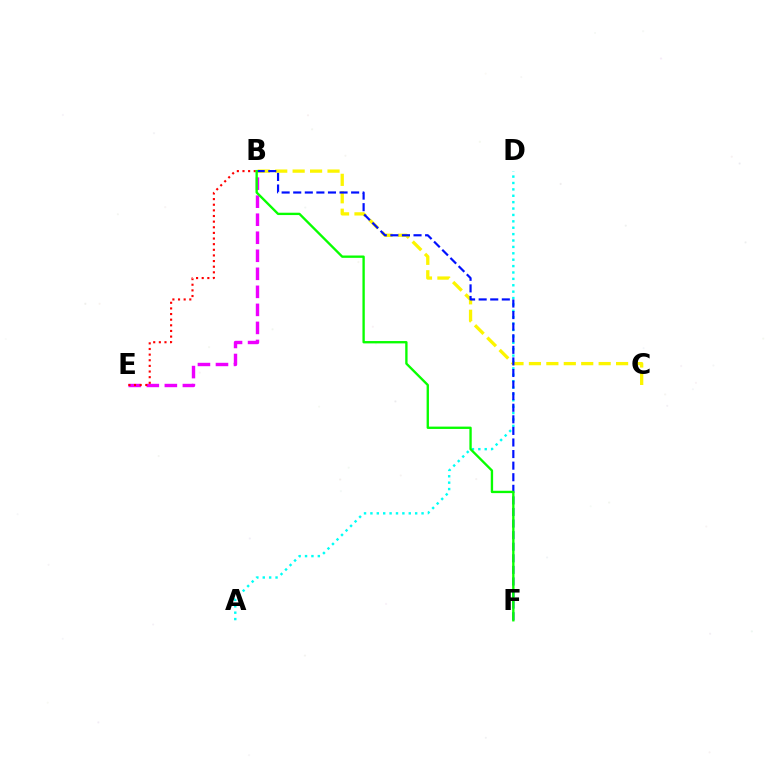{('A', 'D'): [{'color': '#00fff6', 'line_style': 'dotted', 'thickness': 1.74}], ('B', 'C'): [{'color': '#fcf500', 'line_style': 'dashed', 'thickness': 2.37}], ('B', 'E'): [{'color': '#ee00ff', 'line_style': 'dashed', 'thickness': 2.45}, {'color': '#ff0000', 'line_style': 'dotted', 'thickness': 1.53}], ('B', 'F'): [{'color': '#0010ff', 'line_style': 'dashed', 'thickness': 1.57}, {'color': '#08ff00', 'line_style': 'solid', 'thickness': 1.69}]}